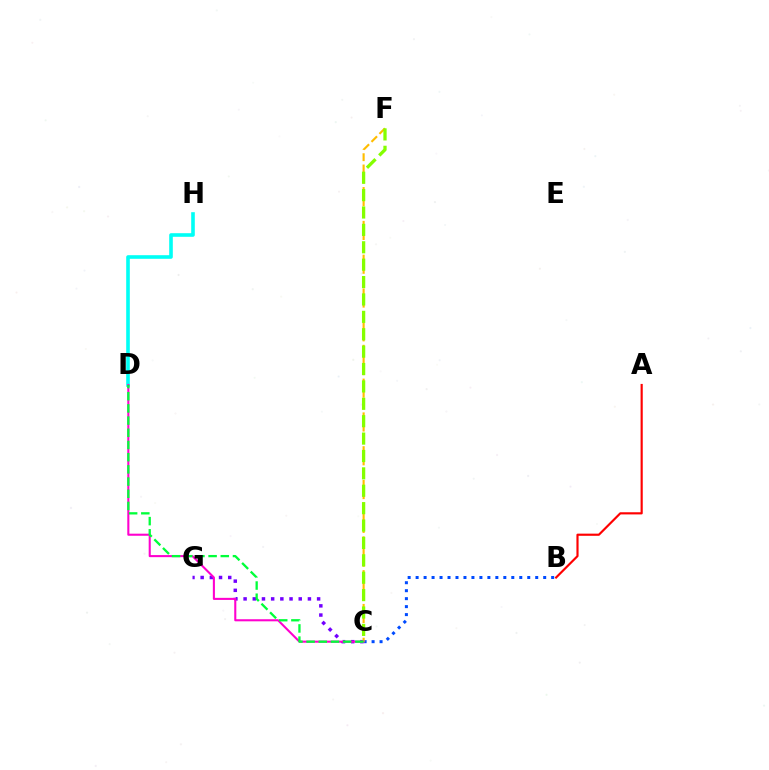{('C', 'G'): [{'color': '#7200ff', 'line_style': 'dotted', 'thickness': 2.5}], ('B', 'C'): [{'color': '#004bff', 'line_style': 'dotted', 'thickness': 2.17}], ('D', 'H'): [{'color': '#00fff6', 'line_style': 'solid', 'thickness': 2.6}], ('C', 'F'): [{'color': '#ffbd00', 'line_style': 'dashed', 'thickness': 1.53}, {'color': '#84ff00', 'line_style': 'dashed', 'thickness': 2.36}], ('C', 'D'): [{'color': '#ff00cf', 'line_style': 'solid', 'thickness': 1.5}, {'color': '#00ff39', 'line_style': 'dashed', 'thickness': 1.66}], ('A', 'B'): [{'color': '#ff0000', 'line_style': 'solid', 'thickness': 1.56}]}